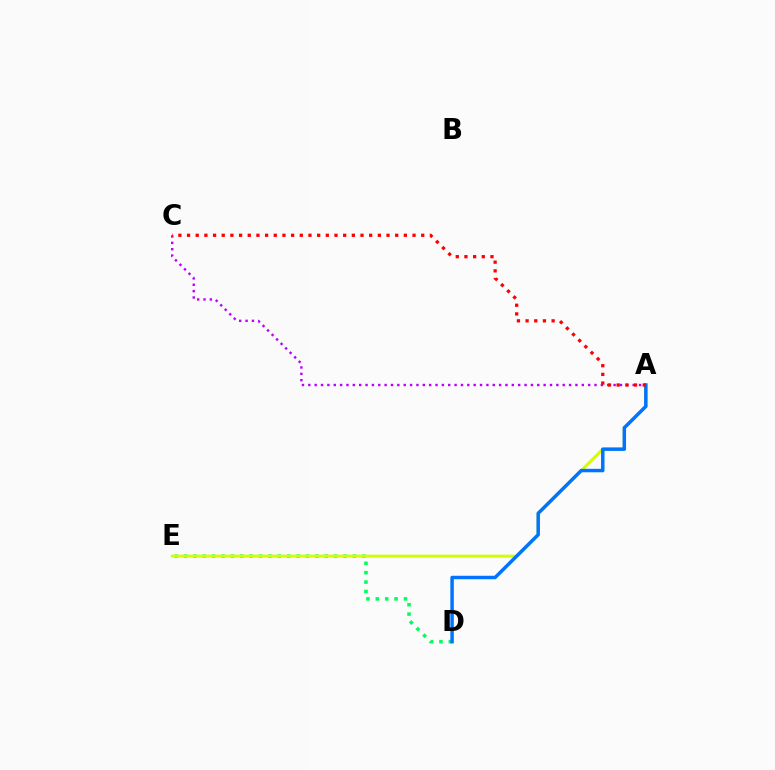{('D', 'E'): [{'color': '#00ff5c', 'line_style': 'dotted', 'thickness': 2.55}], ('A', 'C'): [{'color': '#b900ff', 'line_style': 'dotted', 'thickness': 1.73}, {'color': '#ff0000', 'line_style': 'dotted', 'thickness': 2.36}], ('A', 'E'): [{'color': '#d1ff00', 'line_style': 'solid', 'thickness': 2.12}], ('A', 'D'): [{'color': '#0074ff', 'line_style': 'solid', 'thickness': 2.5}]}